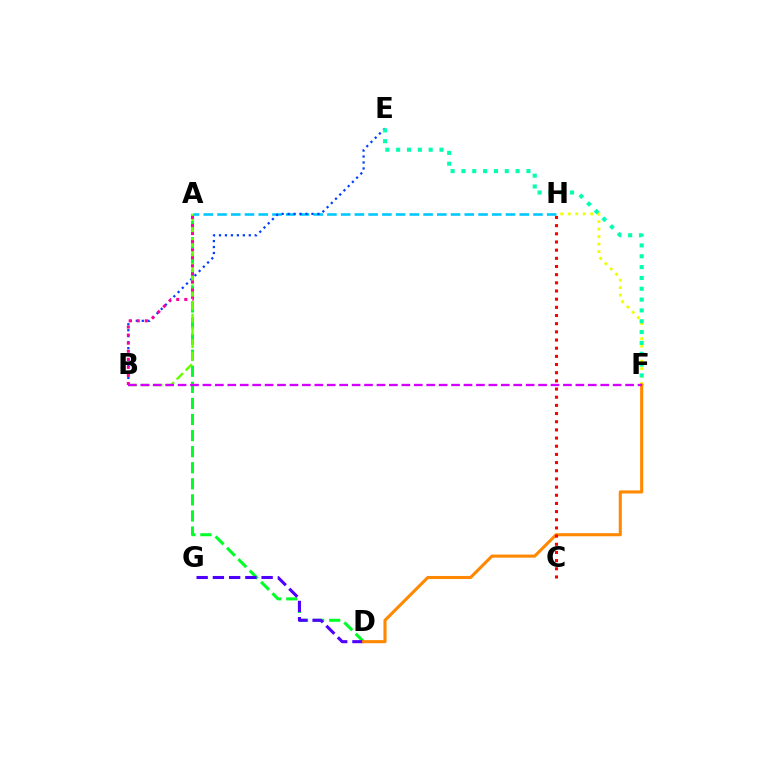{('A', 'D'): [{'color': '#00ff27', 'line_style': 'dashed', 'thickness': 2.18}], ('D', 'G'): [{'color': '#4f00ff', 'line_style': 'dashed', 'thickness': 2.21}], ('A', 'H'): [{'color': '#00c7ff', 'line_style': 'dashed', 'thickness': 1.87}], ('B', 'E'): [{'color': '#003fff', 'line_style': 'dotted', 'thickness': 1.62}], ('A', 'B'): [{'color': '#66ff00', 'line_style': 'dashed', 'thickness': 1.72}, {'color': '#ff00a0', 'line_style': 'dotted', 'thickness': 2.19}], ('F', 'H'): [{'color': '#eeff00', 'line_style': 'dotted', 'thickness': 2.03}], ('E', 'F'): [{'color': '#00ffaf', 'line_style': 'dotted', 'thickness': 2.94}], ('D', 'F'): [{'color': '#ff8800', 'line_style': 'solid', 'thickness': 2.21}], ('B', 'F'): [{'color': '#d600ff', 'line_style': 'dashed', 'thickness': 1.69}], ('C', 'H'): [{'color': '#ff0000', 'line_style': 'dotted', 'thickness': 2.22}]}